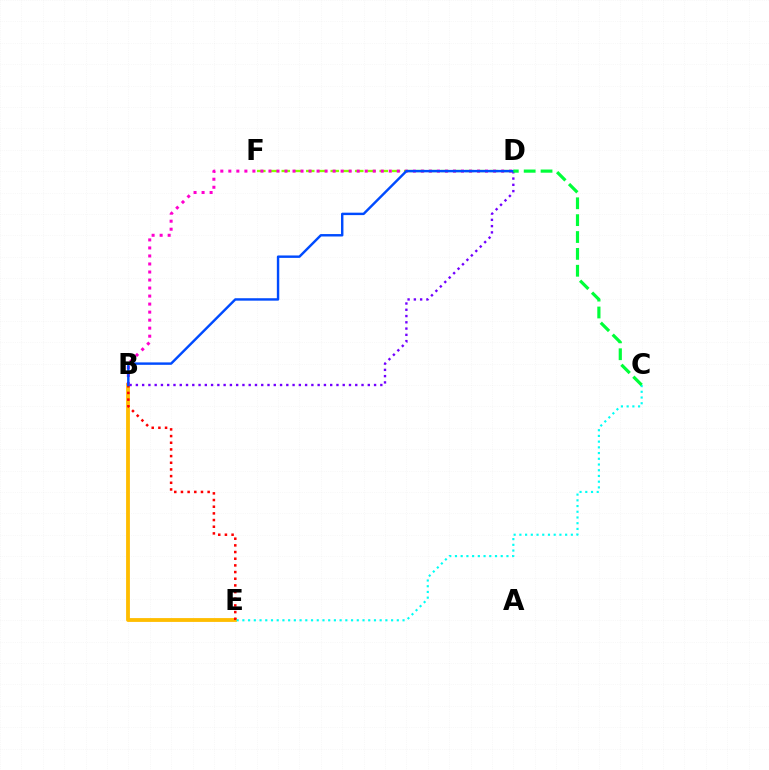{('B', 'E'): [{'color': '#ffbd00', 'line_style': 'solid', 'thickness': 2.75}, {'color': '#ff0000', 'line_style': 'dotted', 'thickness': 1.81}], ('D', 'F'): [{'color': '#84ff00', 'line_style': 'dashed', 'thickness': 1.66}], ('C', 'E'): [{'color': '#00fff6', 'line_style': 'dotted', 'thickness': 1.55}], ('B', 'D'): [{'color': '#7200ff', 'line_style': 'dotted', 'thickness': 1.7}, {'color': '#ff00cf', 'line_style': 'dotted', 'thickness': 2.18}, {'color': '#004bff', 'line_style': 'solid', 'thickness': 1.75}], ('C', 'D'): [{'color': '#00ff39', 'line_style': 'dashed', 'thickness': 2.29}]}